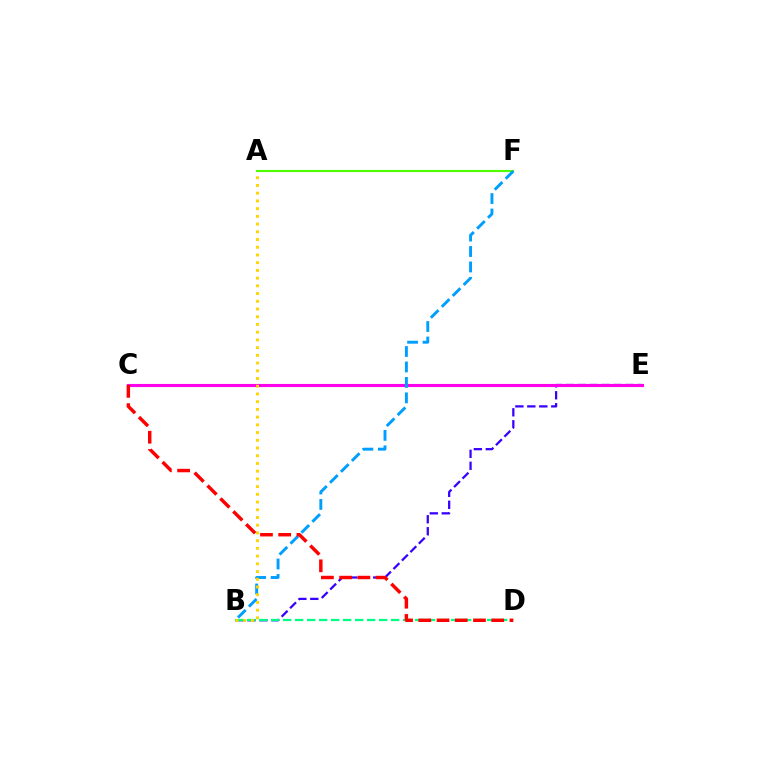{('B', 'E'): [{'color': '#3700ff', 'line_style': 'dashed', 'thickness': 1.62}], ('C', 'E'): [{'color': '#ff00ed', 'line_style': 'solid', 'thickness': 2.25}], ('A', 'F'): [{'color': '#4fff00', 'line_style': 'solid', 'thickness': 1.55}], ('B', 'F'): [{'color': '#009eff', 'line_style': 'dashed', 'thickness': 2.1}], ('B', 'D'): [{'color': '#00ff86', 'line_style': 'dashed', 'thickness': 1.63}], ('A', 'B'): [{'color': '#ffd500', 'line_style': 'dotted', 'thickness': 2.1}], ('C', 'D'): [{'color': '#ff0000', 'line_style': 'dashed', 'thickness': 2.48}]}